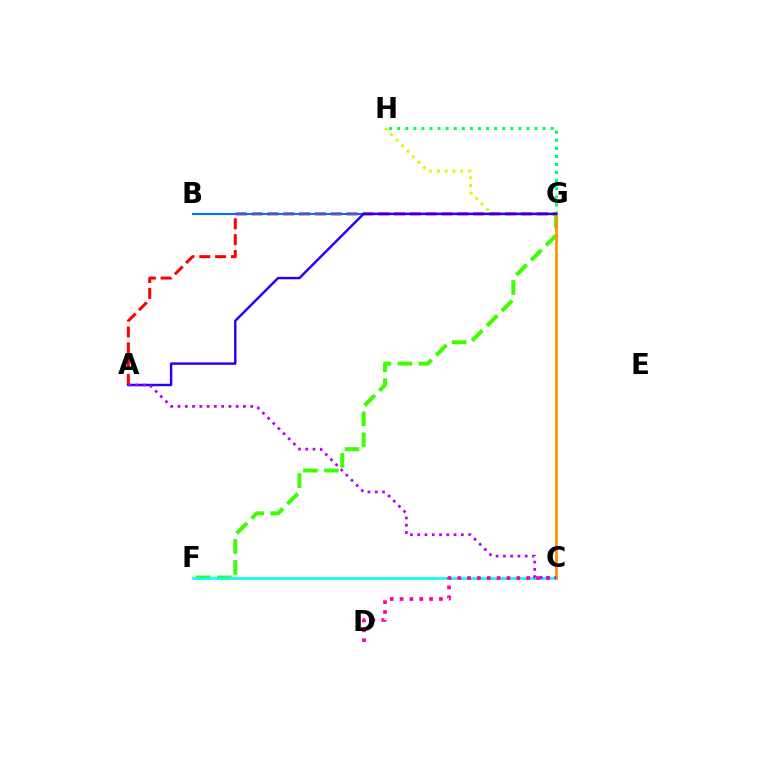{('F', 'G'): [{'color': '#3dff00', 'line_style': 'dashed', 'thickness': 2.85}], ('G', 'H'): [{'color': '#d1ff00', 'line_style': 'dotted', 'thickness': 2.11}, {'color': '#00ff5c', 'line_style': 'dotted', 'thickness': 2.19}], ('A', 'G'): [{'color': '#ff0000', 'line_style': 'dashed', 'thickness': 2.15}, {'color': '#2500ff', 'line_style': 'solid', 'thickness': 1.76}], ('C', 'F'): [{'color': '#00fff6', 'line_style': 'solid', 'thickness': 1.87}], ('C', 'G'): [{'color': '#ff9400', 'line_style': 'solid', 'thickness': 2.0}], ('B', 'G'): [{'color': '#0074ff', 'line_style': 'solid', 'thickness': 1.51}], ('C', 'D'): [{'color': '#ff00ac', 'line_style': 'dotted', 'thickness': 2.67}], ('A', 'C'): [{'color': '#b900ff', 'line_style': 'dotted', 'thickness': 1.98}]}